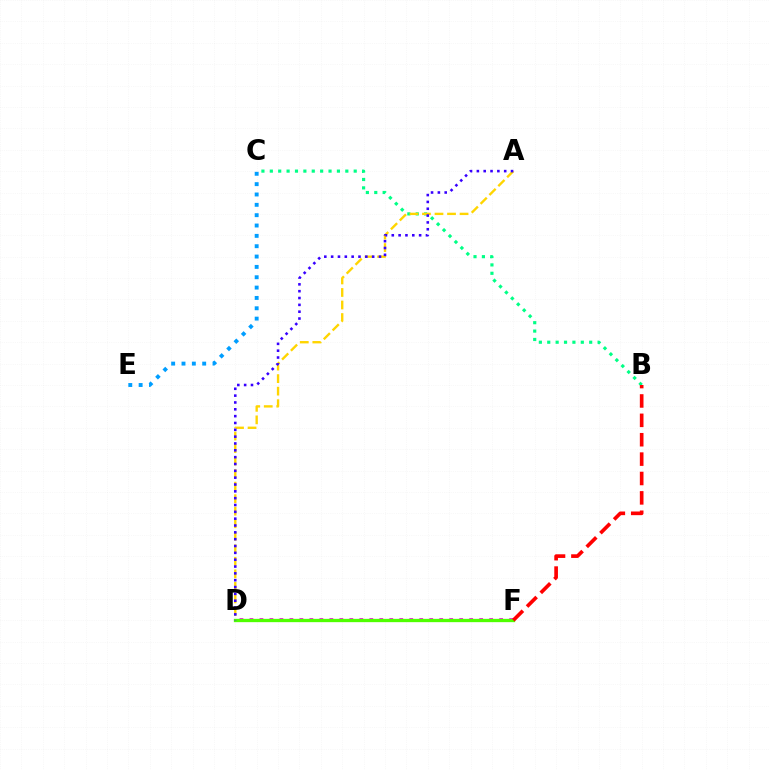{('D', 'F'): [{'color': '#ff00ed', 'line_style': 'dotted', 'thickness': 2.71}, {'color': '#4fff00', 'line_style': 'solid', 'thickness': 2.39}], ('B', 'C'): [{'color': '#00ff86', 'line_style': 'dotted', 'thickness': 2.28}], ('A', 'D'): [{'color': '#ffd500', 'line_style': 'dashed', 'thickness': 1.7}, {'color': '#3700ff', 'line_style': 'dotted', 'thickness': 1.86}], ('B', 'F'): [{'color': '#ff0000', 'line_style': 'dashed', 'thickness': 2.63}], ('C', 'E'): [{'color': '#009eff', 'line_style': 'dotted', 'thickness': 2.81}]}